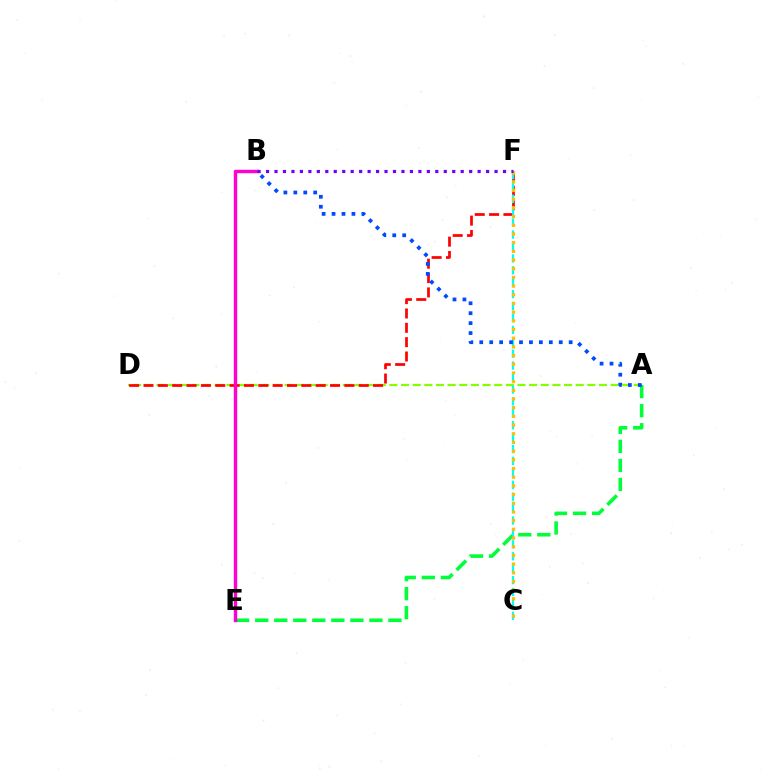{('A', 'D'): [{'color': '#84ff00', 'line_style': 'dashed', 'thickness': 1.58}], ('A', 'E'): [{'color': '#00ff39', 'line_style': 'dashed', 'thickness': 2.59}], ('D', 'F'): [{'color': '#ff0000', 'line_style': 'dashed', 'thickness': 1.95}], ('C', 'F'): [{'color': '#00fff6', 'line_style': 'dashed', 'thickness': 1.62}, {'color': '#ffbd00', 'line_style': 'dotted', 'thickness': 2.36}], ('A', 'B'): [{'color': '#004bff', 'line_style': 'dotted', 'thickness': 2.7}], ('B', 'E'): [{'color': '#ff00cf', 'line_style': 'solid', 'thickness': 2.46}], ('B', 'F'): [{'color': '#7200ff', 'line_style': 'dotted', 'thickness': 2.3}]}